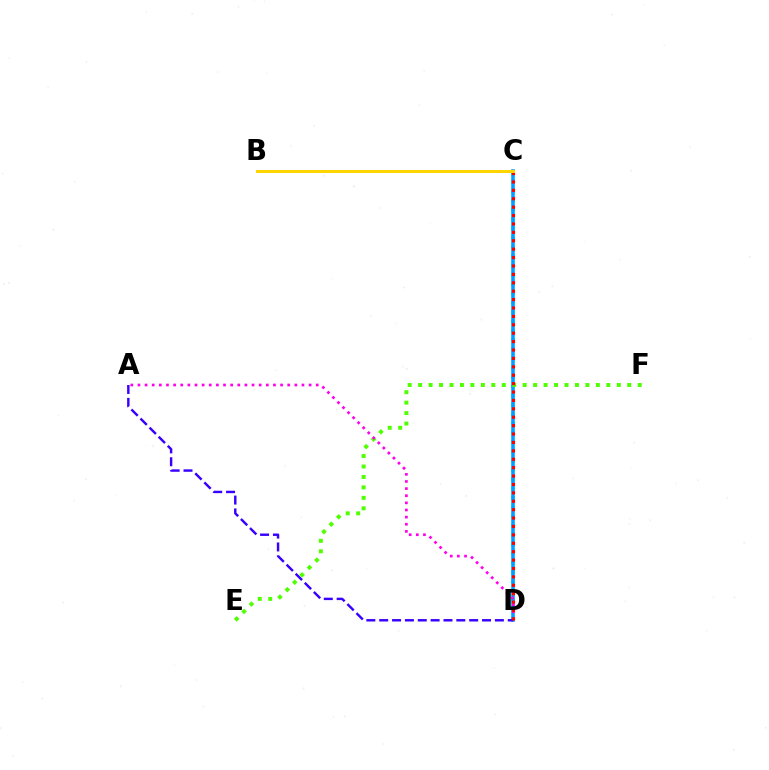{('C', 'D'): [{'color': '#00ff86', 'line_style': 'dotted', 'thickness': 2.52}, {'color': '#009eff', 'line_style': 'solid', 'thickness': 2.56}, {'color': '#ff0000', 'line_style': 'dotted', 'thickness': 2.28}], ('E', 'F'): [{'color': '#4fff00', 'line_style': 'dotted', 'thickness': 2.84}], ('A', 'D'): [{'color': '#ff00ed', 'line_style': 'dotted', 'thickness': 1.94}, {'color': '#3700ff', 'line_style': 'dashed', 'thickness': 1.75}], ('B', 'C'): [{'color': '#ffd500', 'line_style': 'solid', 'thickness': 2.16}]}